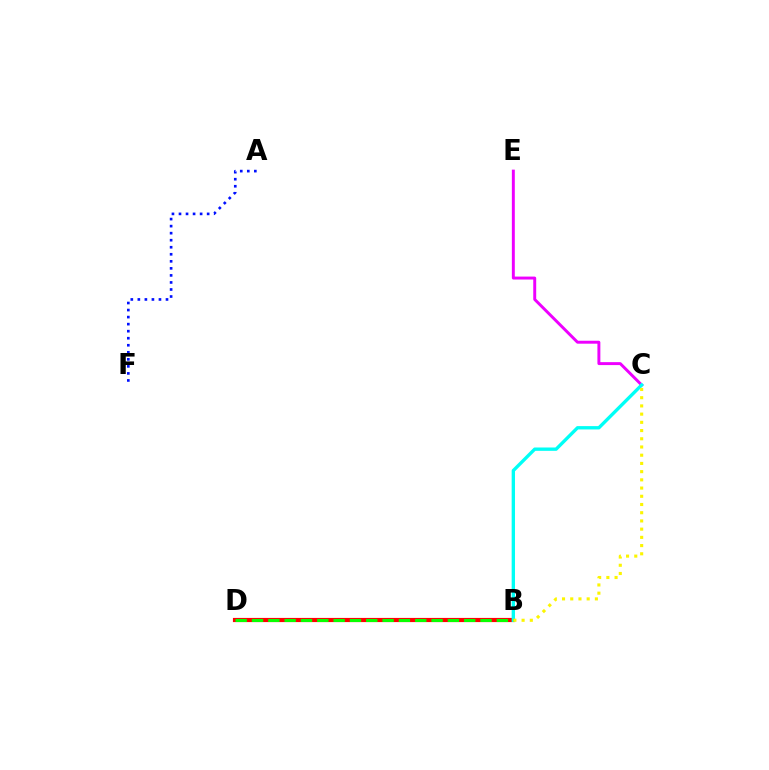{('C', 'E'): [{'color': '#ee00ff', 'line_style': 'solid', 'thickness': 2.12}], ('B', 'D'): [{'color': '#ff0000', 'line_style': 'solid', 'thickness': 3.0}, {'color': '#08ff00', 'line_style': 'dashed', 'thickness': 2.22}], ('B', 'C'): [{'color': '#00fff6', 'line_style': 'solid', 'thickness': 2.41}, {'color': '#fcf500', 'line_style': 'dotted', 'thickness': 2.23}], ('A', 'F'): [{'color': '#0010ff', 'line_style': 'dotted', 'thickness': 1.91}]}